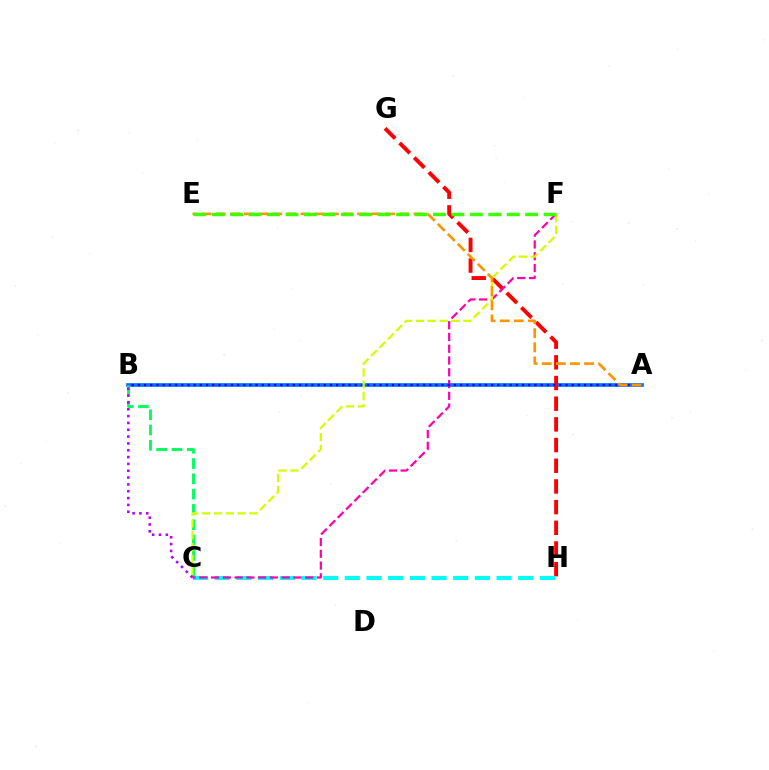{('A', 'B'): [{'color': '#0074ff', 'line_style': 'solid', 'thickness': 2.64}, {'color': '#2500ff', 'line_style': 'dotted', 'thickness': 1.68}], ('B', 'C'): [{'color': '#00ff5c', 'line_style': 'dashed', 'thickness': 2.08}, {'color': '#b900ff', 'line_style': 'dotted', 'thickness': 1.86}], ('G', 'H'): [{'color': '#ff0000', 'line_style': 'dashed', 'thickness': 2.81}], ('C', 'H'): [{'color': '#00fff6', 'line_style': 'dashed', 'thickness': 2.94}], ('C', 'F'): [{'color': '#ff00ac', 'line_style': 'dashed', 'thickness': 1.6}, {'color': '#d1ff00', 'line_style': 'dashed', 'thickness': 1.61}], ('A', 'E'): [{'color': '#ff9400', 'line_style': 'dashed', 'thickness': 1.92}], ('E', 'F'): [{'color': '#3dff00', 'line_style': 'dashed', 'thickness': 2.5}]}